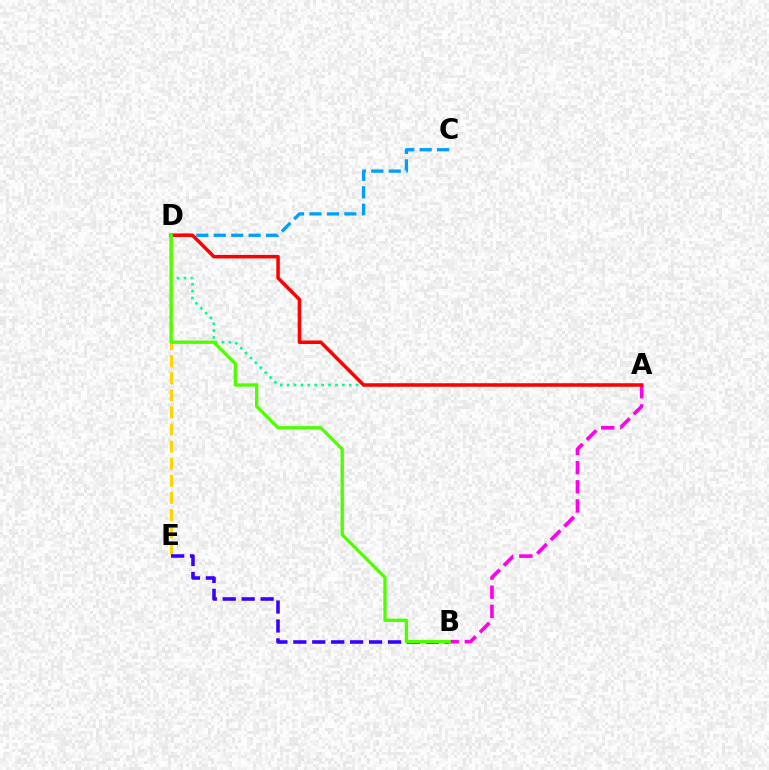{('A', 'D'): [{'color': '#00ff86', 'line_style': 'dotted', 'thickness': 1.88}, {'color': '#ff0000', 'line_style': 'solid', 'thickness': 2.53}], ('D', 'E'): [{'color': '#ffd500', 'line_style': 'dashed', 'thickness': 2.32}], ('A', 'B'): [{'color': '#ff00ed', 'line_style': 'dashed', 'thickness': 2.6}], ('B', 'E'): [{'color': '#3700ff', 'line_style': 'dashed', 'thickness': 2.57}], ('C', 'D'): [{'color': '#009eff', 'line_style': 'dashed', 'thickness': 2.37}], ('B', 'D'): [{'color': '#4fff00', 'line_style': 'solid', 'thickness': 2.4}]}